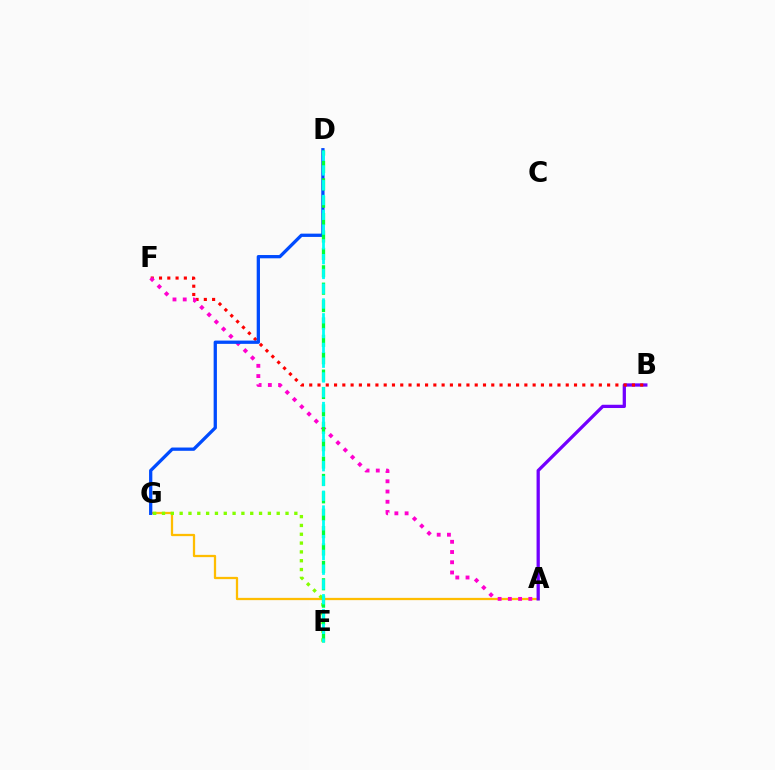{('A', 'G'): [{'color': '#ffbd00', 'line_style': 'solid', 'thickness': 1.63}], ('A', 'B'): [{'color': '#7200ff', 'line_style': 'solid', 'thickness': 2.35}], ('E', 'G'): [{'color': '#84ff00', 'line_style': 'dotted', 'thickness': 2.4}], ('B', 'F'): [{'color': '#ff0000', 'line_style': 'dotted', 'thickness': 2.25}], ('A', 'F'): [{'color': '#ff00cf', 'line_style': 'dotted', 'thickness': 2.78}], ('D', 'G'): [{'color': '#004bff', 'line_style': 'solid', 'thickness': 2.36}], ('D', 'E'): [{'color': '#00ff39', 'line_style': 'dashed', 'thickness': 2.36}, {'color': '#00fff6', 'line_style': 'dashed', 'thickness': 2.01}]}